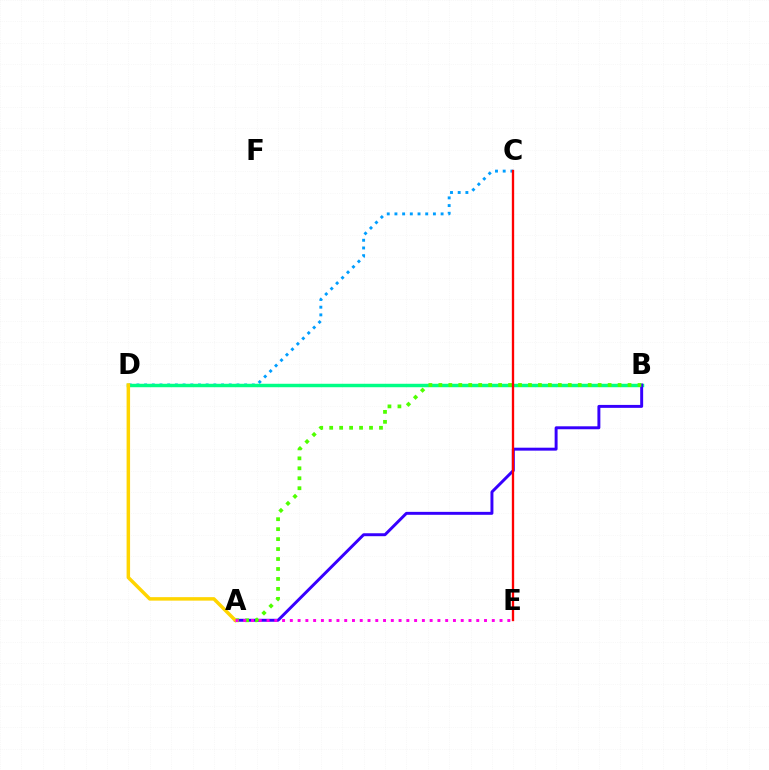{('C', 'D'): [{'color': '#009eff', 'line_style': 'dotted', 'thickness': 2.09}], ('B', 'D'): [{'color': '#00ff86', 'line_style': 'solid', 'thickness': 2.49}], ('A', 'B'): [{'color': '#3700ff', 'line_style': 'solid', 'thickness': 2.12}, {'color': '#4fff00', 'line_style': 'dotted', 'thickness': 2.71}], ('A', 'D'): [{'color': '#ffd500', 'line_style': 'solid', 'thickness': 2.51}], ('C', 'E'): [{'color': '#ff0000', 'line_style': 'solid', 'thickness': 1.67}], ('A', 'E'): [{'color': '#ff00ed', 'line_style': 'dotted', 'thickness': 2.11}]}